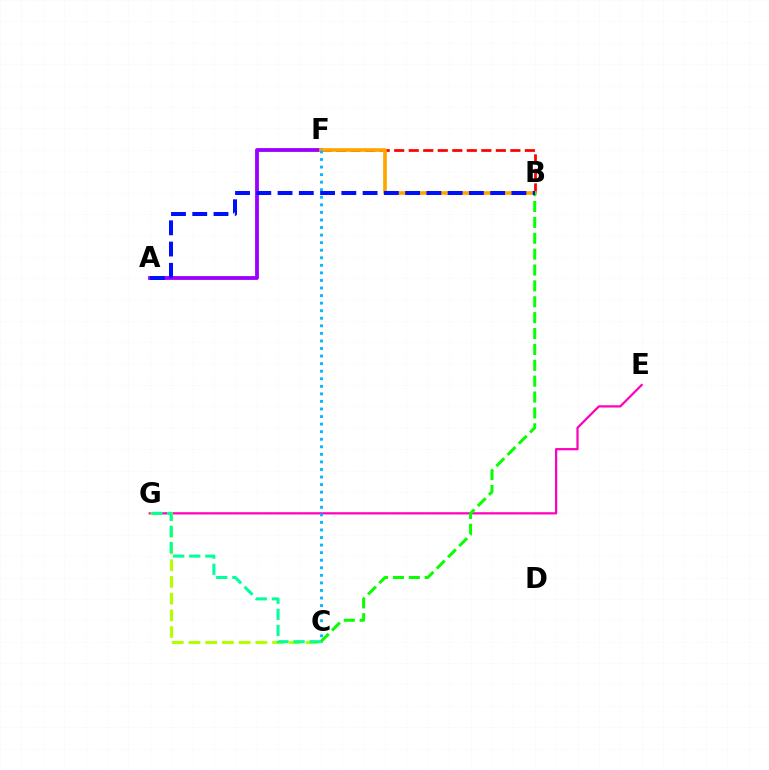{('A', 'F'): [{'color': '#9b00ff', 'line_style': 'solid', 'thickness': 2.75}], ('B', 'F'): [{'color': '#ff0000', 'line_style': 'dashed', 'thickness': 1.97}, {'color': '#ffa500', 'line_style': 'solid', 'thickness': 2.64}], ('E', 'G'): [{'color': '#ff00bd', 'line_style': 'solid', 'thickness': 1.61}], ('B', 'C'): [{'color': '#08ff00', 'line_style': 'dashed', 'thickness': 2.16}], ('C', 'G'): [{'color': '#b3ff00', 'line_style': 'dashed', 'thickness': 2.27}, {'color': '#00ff9d', 'line_style': 'dashed', 'thickness': 2.19}], ('C', 'F'): [{'color': '#00b5ff', 'line_style': 'dotted', 'thickness': 2.05}], ('A', 'B'): [{'color': '#0010ff', 'line_style': 'dashed', 'thickness': 2.89}]}